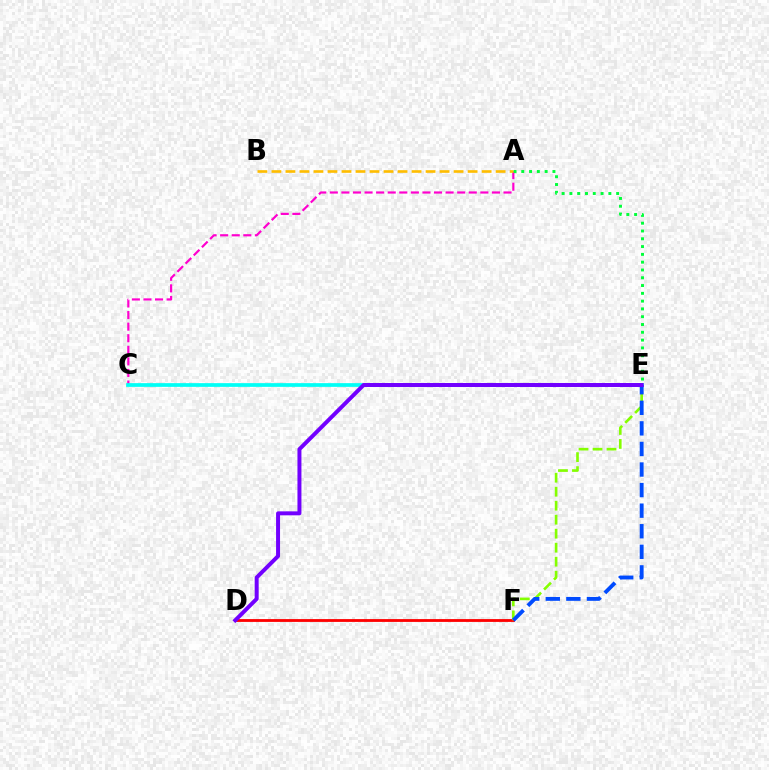{('A', 'C'): [{'color': '#ff00cf', 'line_style': 'dashed', 'thickness': 1.57}], ('D', 'F'): [{'color': '#ff0000', 'line_style': 'solid', 'thickness': 2.03}], ('E', 'F'): [{'color': '#84ff00', 'line_style': 'dashed', 'thickness': 1.9}, {'color': '#004bff', 'line_style': 'dashed', 'thickness': 2.79}], ('A', 'E'): [{'color': '#00ff39', 'line_style': 'dotted', 'thickness': 2.12}], ('C', 'E'): [{'color': '#00fff6', 'line_style': 'solid', 'thickness': 2.67}], ('A', 'B'): [{'color': '#ffbd00', 'line_style': 'dashed', 'thickness': 1.9}], ('D', 'E'): [{'color': '#7200ff', 'line_style': 'solid', 'thickness': 2.86}]}